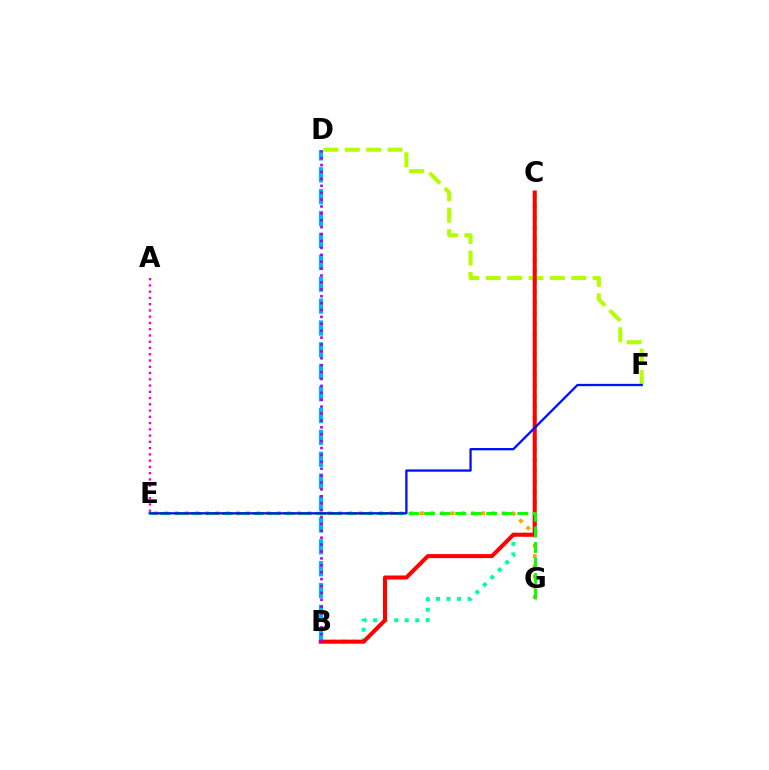{('D', 'F'): [{'color': '#b3ff00', 'line_style': 'dashed', 'thickness': 2.91}], ('A', 'E'): [{'color': '#ff00bd', 'line_style': 'dotted', 'thickness': 1.7}], ('E', 'G'): [{'color': '#ffa500', 'line_style': 'dotted', 'thickness': 2.78}, {'color': '#08ff00', 'line_style': 'dashed', 'thickness': 2.11}], ('B', 'D'): [{'color': '#00b5ff', 'line_style': 'dashed', 'thickness': 2.97}, {'color': '#9b00ff', 'line_style': 'dotted', 'thickness': 1.87}], ('B', 'C'): [{'color': '#00ff9d', 'line_style': 'dotted', 'thickness': 2.86}, {'color': '#ff0000', 'line_style': 'solid', 'thickness': 2.91}], ('E', 'F'): [{'color': '#0010ff', 'line_style': 'solid', 'thickness': 1.66}]}